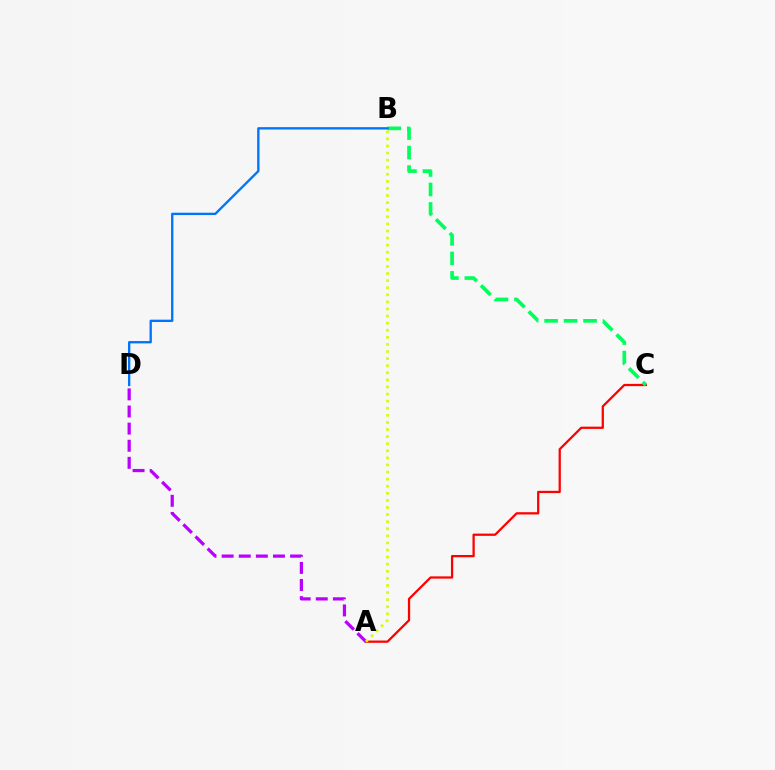{('A', 'C'): [{'color': '#ff0000', 'line_style': 'solid', 'thickness': 1.62}], ('B', 'C'): [{'color': '#00ff5c', 'line_style': 'dashed', 'thickness': 2.65}], ('B', 'D'): [{'color': '#0074ff', 'line_style': 'solid', 'thickness': 1.69}], ('A', 'D'): [{'color': '#b900ff', 'line_style': 'dashed', 'thickness': 2.32}], ('A', 'B'): [{'color': '#d1ff00', 'line_style': 'dotted', 'thickness': 1.93}]}